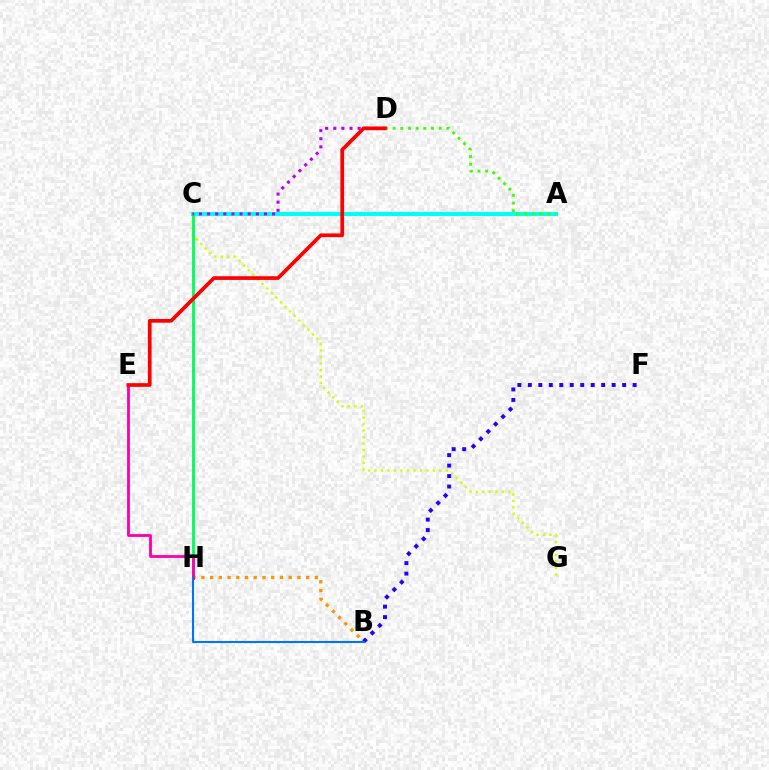{('C', 'G'): [{'color': '#d1ff00', 'line_style': 'dotted', 'thickness': 1.76}], ('A', 'C'): [{'color': '#00fff6', 'line_style': 'solid', 'thickness': 2.9}], ('B', 'H'): [{'color': '#ff9400', 'line_style': 'dotted', 'thickness': 2.37}, {'color': '#0074ff', 'line_style': 'solid', 'thickness': 1.5}], ('C', 'H'): [{'color': '#00ff5c', 'line_style': 'solid', 'thickness': 2.05}], ('C', 'D'): [{'color': '#b900ff', 'line_style': 'dotted', 'thickness': 2.21}], ('E', 'H'): [{'color': '#ff00ac', 'line_style': 'solid', 'thickness': 2.04}], ('B', 'F'): [{'color': '#2500ff', 'line_style': 'dotted', 'thickness': 2.85}], ('A', 'D'): [{'color': '#3dff00', 'line_style': 'dotted', 'thickness': 2.09}], ('D', 'E'): [{'color': '#ff0000', 'line_style': 'solid', 'thickness': 2.67}]}